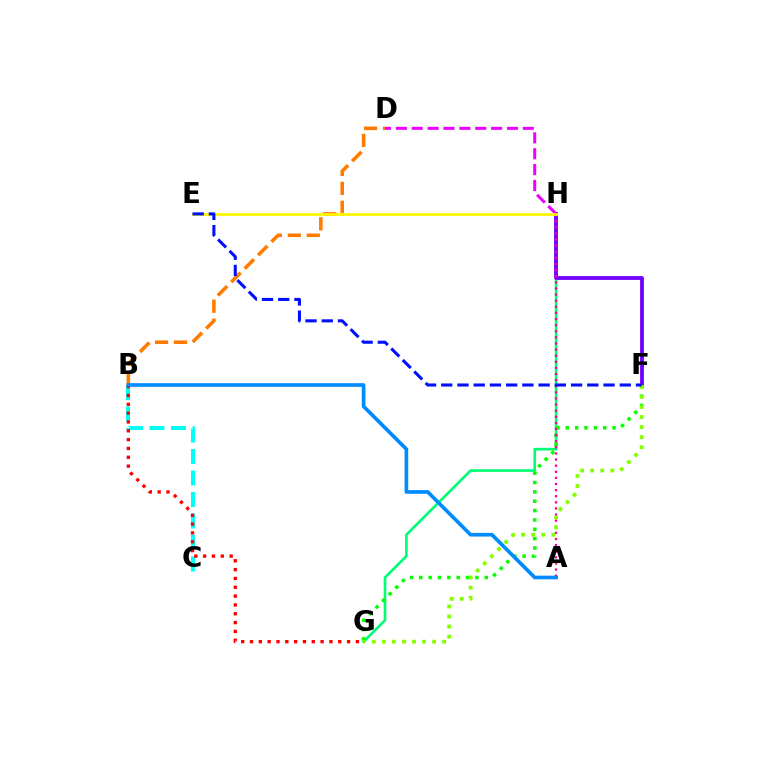{('B', 'D'): [{'color': '#ff7c00', 'line_style': 'dashed', 'thickness': 2.58}], ('G', 'H'): [{'color': '#00ff74', 'line_style': 'solid', 'thickness': 1.92}], ('F', 'H'): [{'color': '#7200ff', 'line_style': 'solid', 'thickness': 2.74}], ('D', 'H'): [{'color': '#ee00ff', 'line_style': 'dashed', 'thickness': 2.16}], ('F', 'G'): [{'color': '#08ff00', 'line_style': 'dotted', 'thickness': 2.54}, {'color': '#84ff00', 'line_style': 'dotted', 'thickness': 2.73}], ('A', 'H'): [{'color': '#ff0094', 'line_style': 'dotted', 'thickness': 1.66}], ('E', 'H'): [{'color': '#fcf500', 'line_style': 'solid', 'thickness': 2.01}], ('B', 'C'): [{'color': '#00fff6', 'line_style': 'dashed', 'thickness': 2.92}], ('B', 'G'): [{'color': '#ff0000', 'line_style': 'dotted', 'thickness': 2.4}], ('A', 'B'): [{'color': '#008cff', 'line_style': 'solid', 'thickness': 2.64}], ('E', 'F'): [{'color': '#0010ff', 'line_style': 'dashed', 'thickness': 2.2}]}